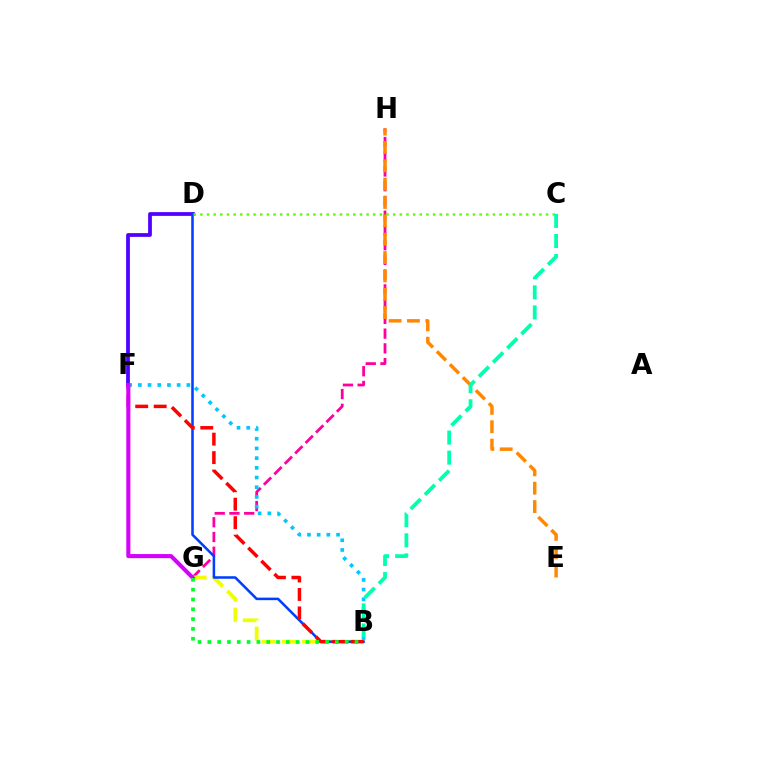{('G', 'H'): [{'color': '#ff00a0', 'line_style': 'dashed', 'thickness': 2.0}], ('B', 'G'): [{'color': '#eeff00', 'line_style': 'dashed', 'thickness': 2.74}, {'color': '#00ff27', 'line_style': 'dotted', 'thickness': 2.67}], ('D', 'F'): [{'color': '#4f00ff', 'line_style': 'solid', 'thickness': 2.7}], ('B', 'D'): [{'color': '#003fff', 'line_style': 'solid', 'thickness': 1.83}], ('E', 'H'): [{'color': '#ff8800', 'line_style': 'dashed', 'thickness': 2.49}], ('B', 'F'): [{'color': '#ff0000', 'line_style': 'dashed', 'thickness': 2.51}, {'color': '#00c7ff', 'line_style': 'dotted', 'thickness': 2.63}], ('F', 'G'): [{'color': '#d600ff', 'line_style': 'solid', 'thickness': 2.94}], ('C', 'D'): [{'color': '#66ff00', 'line_style': 'dotted', 'thickness': 1.81}], ('B', 'C'): [{'color': '#00ffaf', 'line_style': 'dashed', 'thickness': 2.73}]}